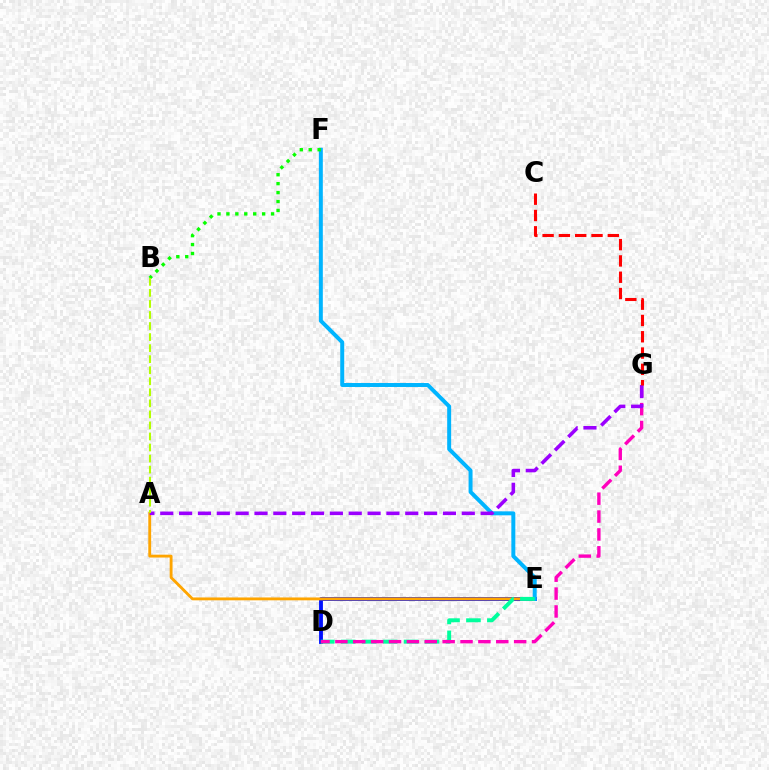{('D', 'E'): [{'color': '#0010ff', 'line_style': 'solid', 'thickness': 2.77}, {'color': '#00ff9d', 'line_style': 'dashed', 'thickness': 2.84}], ('A', 'E'): [{'color': '#ffa500', 'line_style': 'solid', 'thickness': 2.05}], ('E', 'F'): [{'color': '#00b5ff', 'line_style': 'solid', 'thickness': 2.86}], ('B', 'F'): [{'color': '#08ff00', 'line_style': 'dotted', 'thickness': 2.43}], ('D', 'G'): [{'color': '#ff00bd', 'line_style': 'dashed', 'thickness': 2.43}], ('A', 'G'): [{'color': '#9b00ff', 'line_style': 'dashed', 'thickness': 2.56}], ('A', 'B'): [{'color': '#b3ff00', 'line_style': 'dashed', 'thickness': 1.5}], ('C', 'G'): [{'color': '#ff0000', 'line_style': 'dashed', 'thickness': 2.21}]}